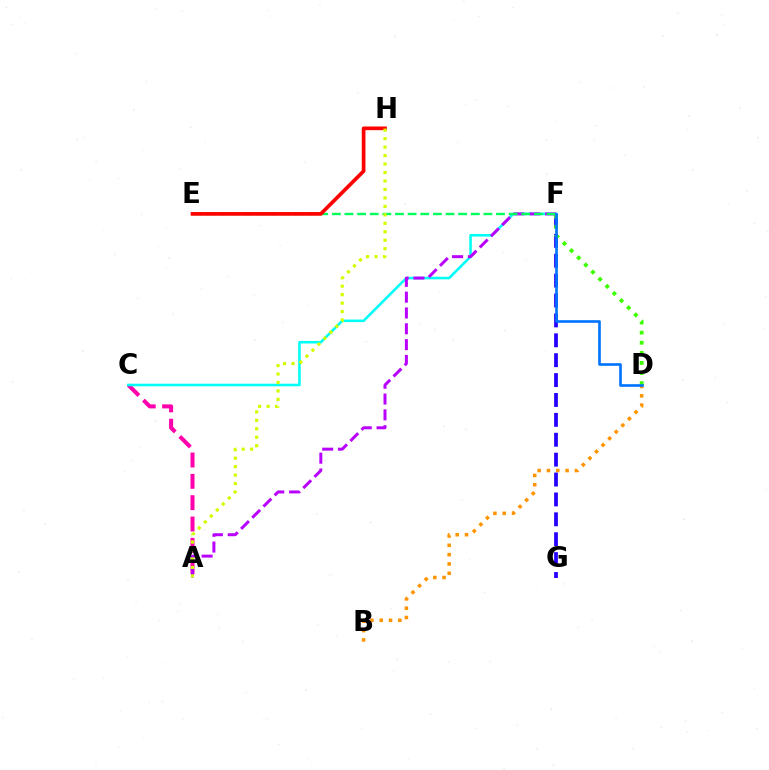{('B', 'D'): [{'color': '#ff9400', 'line_style': 'dotted', 'thickness': 2.53}], ('A', 'C'): [{'color': '#ff00ac', 'line_style': 'dashed', 'thickness': 2.9}], ('C', 'F'): [{'color': '#00fff6', 'line_style': 'solid', 'thickness': 1.85}], ('A', 'F'): [{'color': '#b900ff', 'line_style': 'dashed', 'thickness': 2.15}], ('F', 'G'): [{'color': '#2500ff', 'line_style': 'dashed', 'thickness': 2.7}], ('E', 'F'): [{'color': '#00ff5c', 'line_style': 'dashed', 'thickness': 1.72}], ('E', 'H'): [{'color': '#ff0000', 'line_style': 'solid', 'thickness': 2.64}], ('A', 'H'): [{'color': '#d1ff00', 'line_style': 'dotted', 'thickness': 2.3}], ('D', 'F'): [{'color': '#3dff00', 'line_style': 'dotted', 'thickness': 2.74}, {'color': '#0074ff', 'line_style': 'solid', 'thickness': 1.9}]}